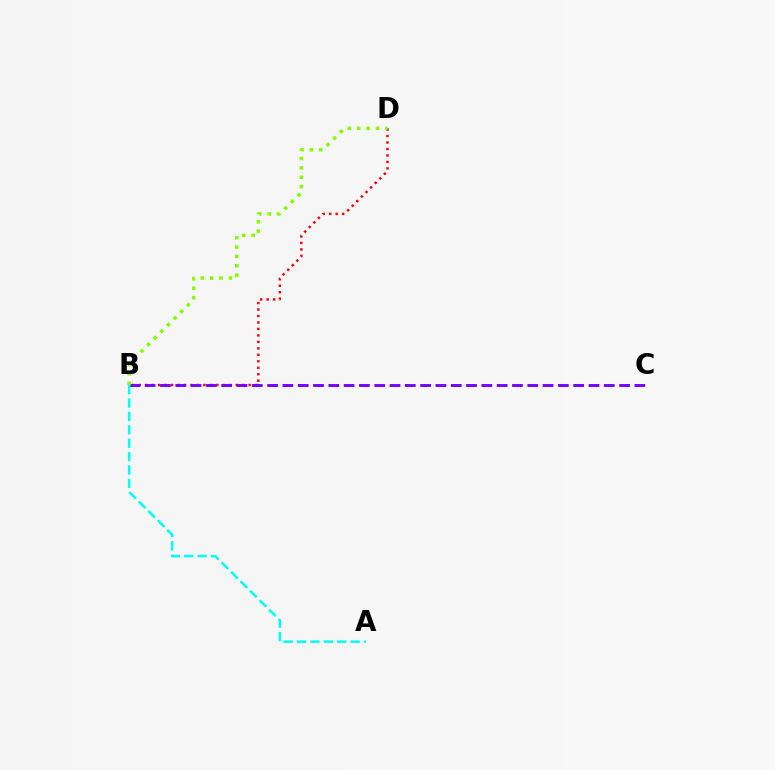{('B', 'D'): [{'color': '#ff0000', 'line_style': 'dotted', 'thickness': 1.76}, {'color': '#84ff00', 'line_style': 'dotted', 'thickness': 2.55}], ('B', 'C'): [{'color': '#7200ff', 'line_style': 'dashed', 'thickness': 2.08}], ('A', 'B'): [{'color': '#00fff6', 'line_style': 'dashed', 'thickness': 1.82}]}